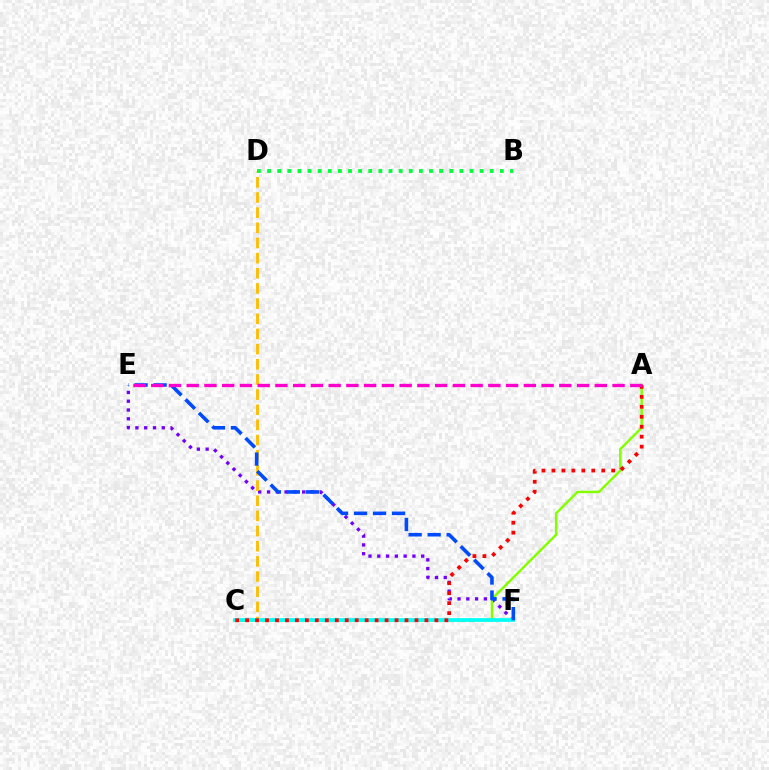{('E', 'F'): [{'color': '#7200ff', 'line_style': 'dotted', 'thickness': 2.39}, {'color': '#004bff', 'line_style': 'dashed', 'thickness': 2.58}], ('C', 'D'): [{'color': '#ffbd00', 'line_style': 'dashed', 'thickness': 2.06}], ('B', 'D'): [{'color': '#00ff39', 'line_style': 'dotted', 'thickness': 2.75}], ('A', 'C'): [{'color': '#84ff00', 'line_style': 'solid', 'thickness': 1.76}, {'color': '#ff0000', 'line_style': 'dotted', 'thickness': 2.71}], ('C', 'F'): [{'color': '#00fff6', 'line_style': 'solid', 'thickness': 2.69}], ('A', 'E'): [{'color': '#ff00cf', 'line_style': 'dashed', 'thickness': 2.41}]}